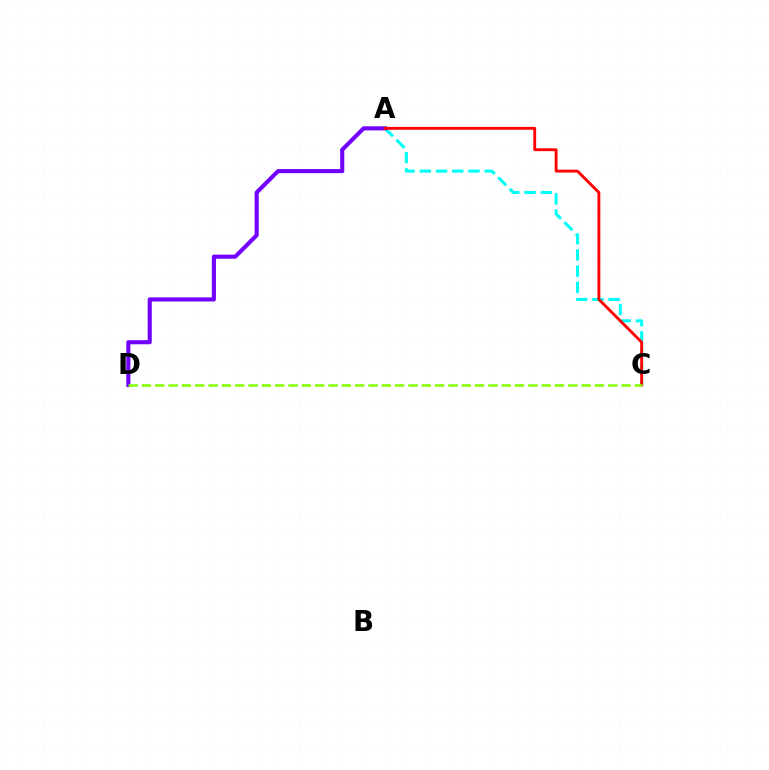{('A', 'C'): [{'color': '#00fff6', 'line_style': 'dashed', 'thickness': 2.2}, {'color': '#ff0000', 'line_style': 'solid', 'thickness': 2.06}], ('A', 'D'): [{'color': '#7200ff', 'line_style': 'solid', 'thickness': 2.95}], ('C', 'D'): [{'color': '#84ff00', 'line_style': 'dashed', 'thickness': 1.81}]}